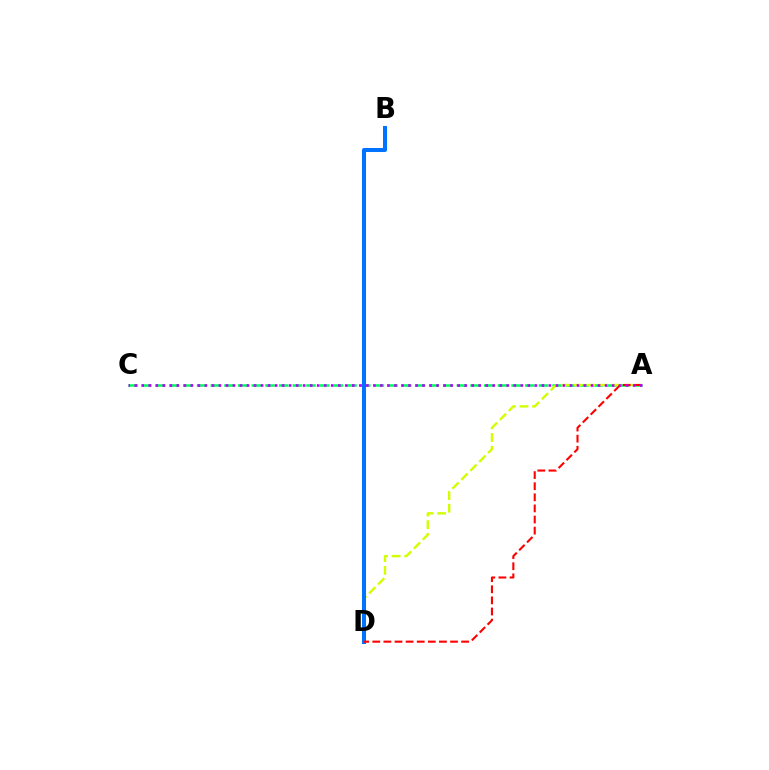{('A', 'C'): [{'color': '#00ff5c', 'line_style': 'dashed', 'thickness': 1.86}, {'color': '#b900ff', 'line_style': 'dotted', 'thickness': 1.91}], ('A', 'D'): [{'color': '#d1ff00', 'line_style': 'dashed', 'thickness': 1.72}, {'color': '#ff0000', 'line_style': 'dashed', 'thickness': 1.51}], ('B', 'D'): [{'color': '#0074ff', 'line_style': 'solid', 'thickness': 2.9}]}